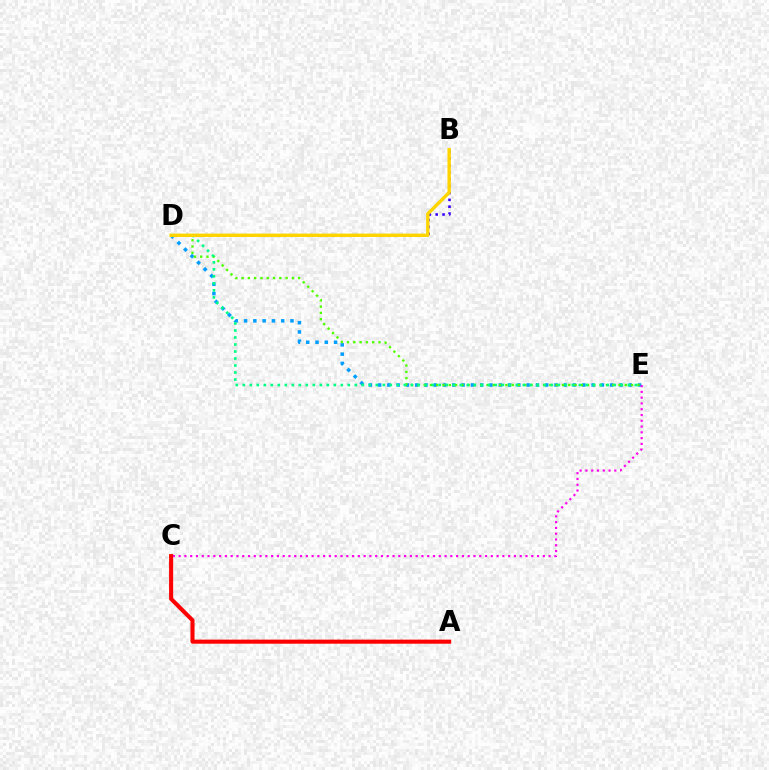{('D', 'E'): [{'color': '#009eff', 'line_style': 'dotted', 'thickness': 2.52}, {'color': '#4fff00', 'line_style': 'dotted', 'thickness': 1.71}, {'color': '#00ff86', 'line_style': 'dotted', 'thickness': 1.9}], ('C', 'E'): [{'color': '#ff00ed', 'line_style': 'dotted', 'thickness': 1.57}], ('B', 'D'): [{'color': '#3700ff', 'line_style': 'dotted', 'thickness': 1.87}, {'color': '#ffd500', 'line_style': 'solid', 'thickness': 2.44}], ('A', 'C'): [{'color': '#ff0000', 'line_style': 'solid', 'thickness': 2.93}]}